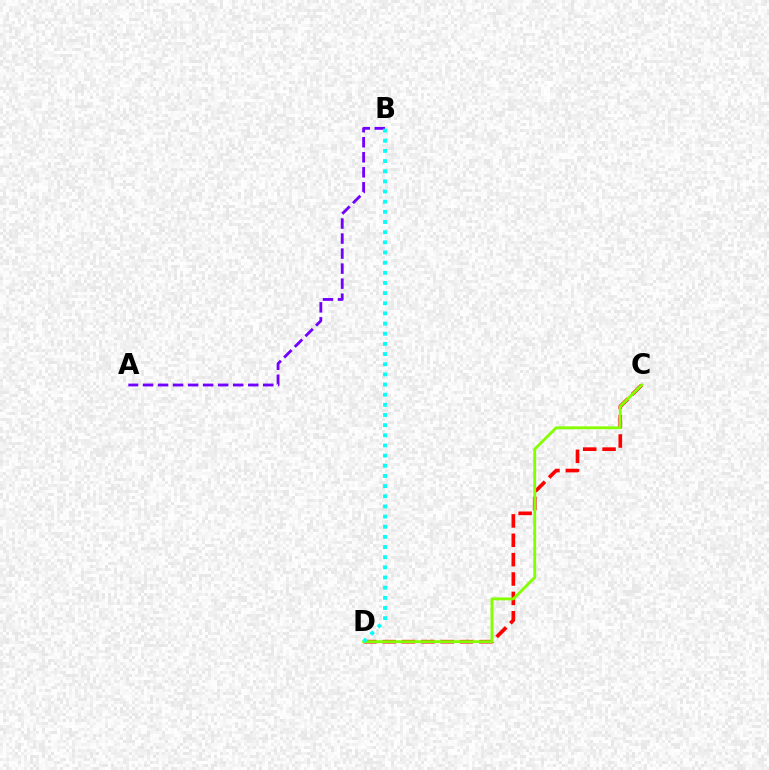{('A', 'B'): [{'color': '#7200ff', 'line_style': 'dashed', 'thickness': 2.04}], ('C', 'D'): [{'color': '#ff0000', 'line_style': 'dashed', 'thickness': 2.63}, {'color': '#84ff00', 'line_style': 'solid', 'thickness': 2.04}], ('B', 'D'): [{'color': '#00fff6', 'line_style': 'dotted', 'thickness': 2.76}]}